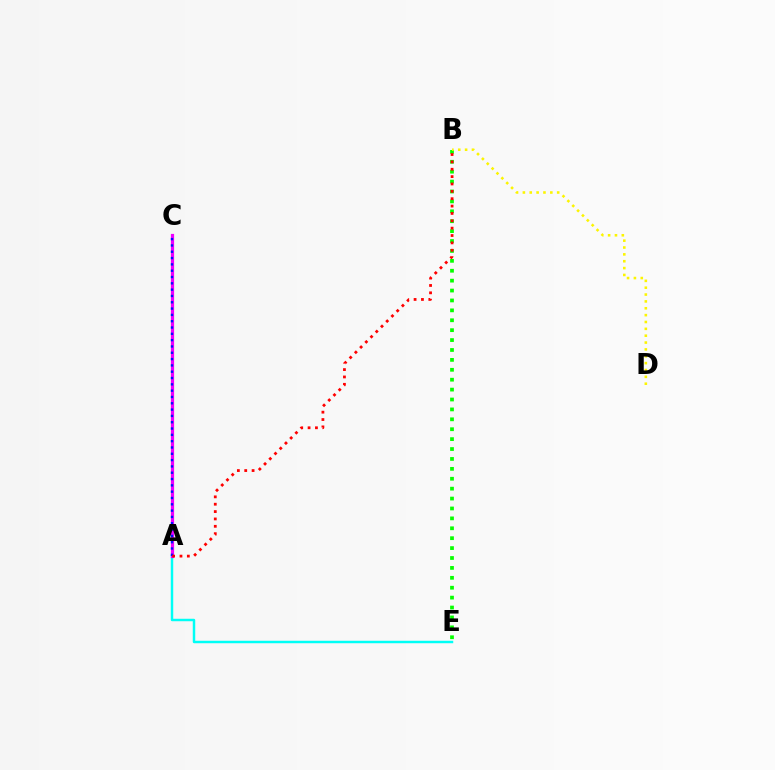{('B', 'E'): [{'color': '#08ff00', 'line_style': 'dotted', 'thickness': 2.69}], ('B', 'D'): [{'color': '#fcf500', 'line_style': 'dotted', 'thickness': 1.86}], ('A', 'E'): [{'color': '#00fff6', 'line_style': 'solid', 'thickness': 1.77}], ('A', 'C'): [{'color': '#ee00ff', 'line_style': 'solid', 'thickness': 2.31}, {'color': '#0010ff', 'line_style': 'dotted', 'thickness': 1.72}], ('A', 'B'): [{'color': '#ff0000', 'line_style': 'dotted', 'thickness': 2.0}]}